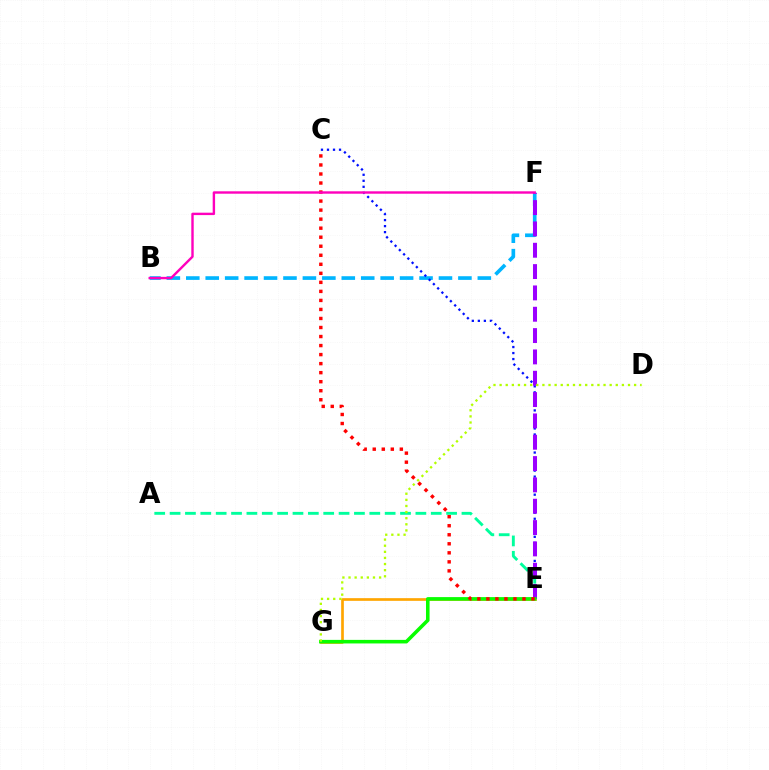{('E', 'G'): [{'color': '#ffa500', 'line_style': 'solid', 'thickness': 1.93}, {'color': '#08ff00', 'line_style': 'solid', 'thickness': 2.57}], ('B', 'F'): [{'color': '#00b5ff', 'line_style': 'dashed', 'thickness': 2.64}, {'color': '#ff00bd', 'line_style': 'solid', 'thickness': 1.73}], ('C', 'E'): [{'color': '#0010ff', 'line_style': 'dotted', 'thickness': 1.64}, {'color': '#ff0000', 'line_style': 'dotted', 'thickness': 2.45}], ('A', 'E'): [{'color': '#00ff9d', 'line_style': 'dashed', 'thickness': 2.09}], ('E', 'F'): [{'color': '#9b00ff', 'line_style': 'dashed', 'thickness': 2.9}], ('D', 'G'): [{'color': '#b3ff00', 'line_style': 'dotted', 'thickness': 1.66}]}